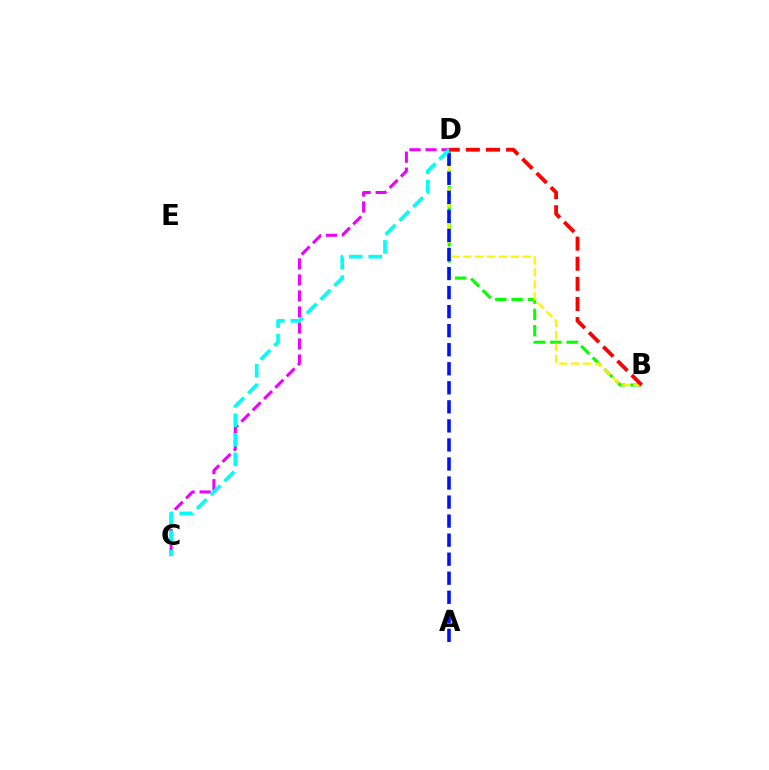{('B', 'D'): [{'color': '#08ff00', 'line_style': 'dashed', 'thickness': 2.22}, {'color': '#fcf500', 'line_style': 'dashed', 'thickness': 1.62}, {'color': '#ff0000', 'line_style': 'dashed', 'thickness': 2.73}], ('C', 'D'): [{'color': '#ee00ff', 'line_style': 'dashed', 'thickness': 2.18}, {'color': '#00fff6', 'line_style': 'dashed', 'thickness': 2.65}], ('A', 'D'): [{'color': '#0010ff', 'line_style': 'dashed', 'thickness': 2.59}]}